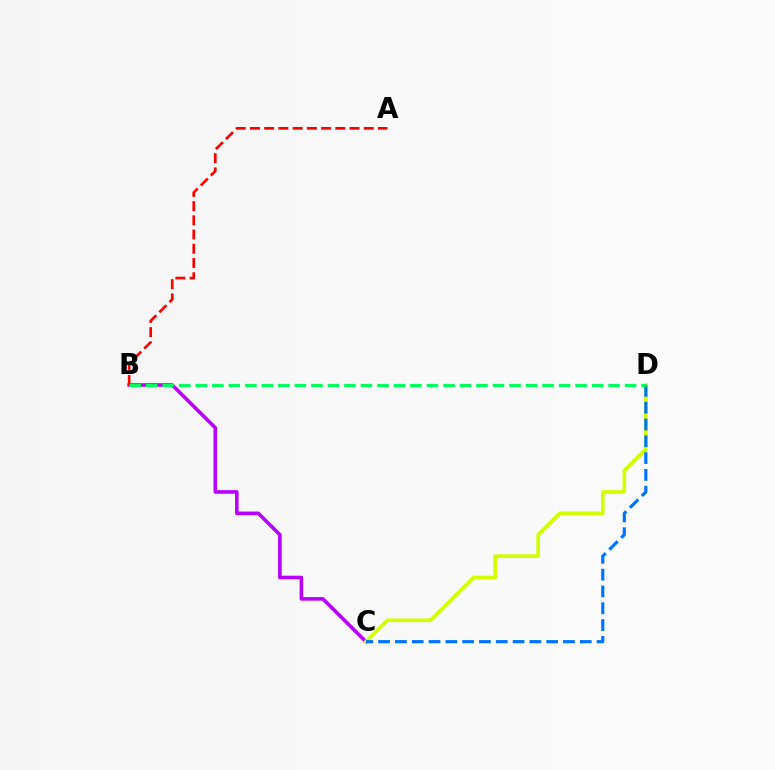{('B', 'C'): [{'color': '#b900ff', 'line_style': 'solid', 'thickness': 2.58}], ('C', 'D'): [{'color': '#d1ff00', 'line_style': 'solid', 'thickness': 2.64}, {'color': '#0074ff', 'line_style': 'dashed', 'thickness': 2.28}], ('A', 'B'): [{'color': '#ff0000', 'line_style': 'dashed', 'thickness': 1.93}], ('B', 'D'): [{'color': '#00ff5c', 'line_style': 'dashed', 'thickness': 2.24}]}